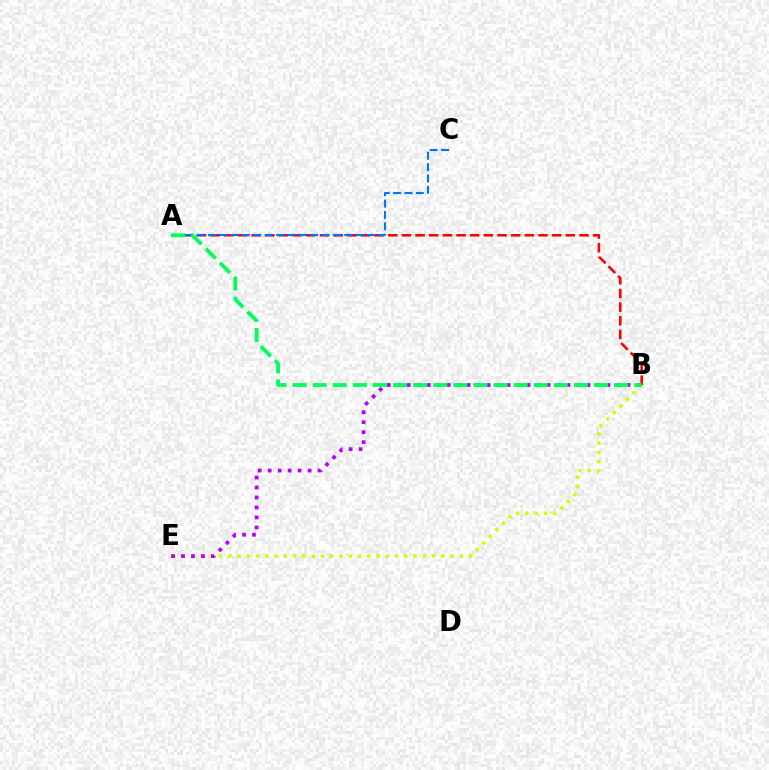{('B', 'E'): [{'color': '#d1ff00', 'line_style': 'dotted', 'thickness': 2.52}, {'color': '#b900ff', 'line_style': 'dotted', 'thickness': 2.71}], ('A', 'B'): [{'color': '#ff0000', 'line_style': 'dashed', 'thickness': 1.86}, {'color': '#00ff5c', 'line_style': 'dashed', 'thickness': 2.73}], ('A', 'C'): [{'color': '#0074ff', 'line_style': 'dashed', 'thickness': 1.54}]}